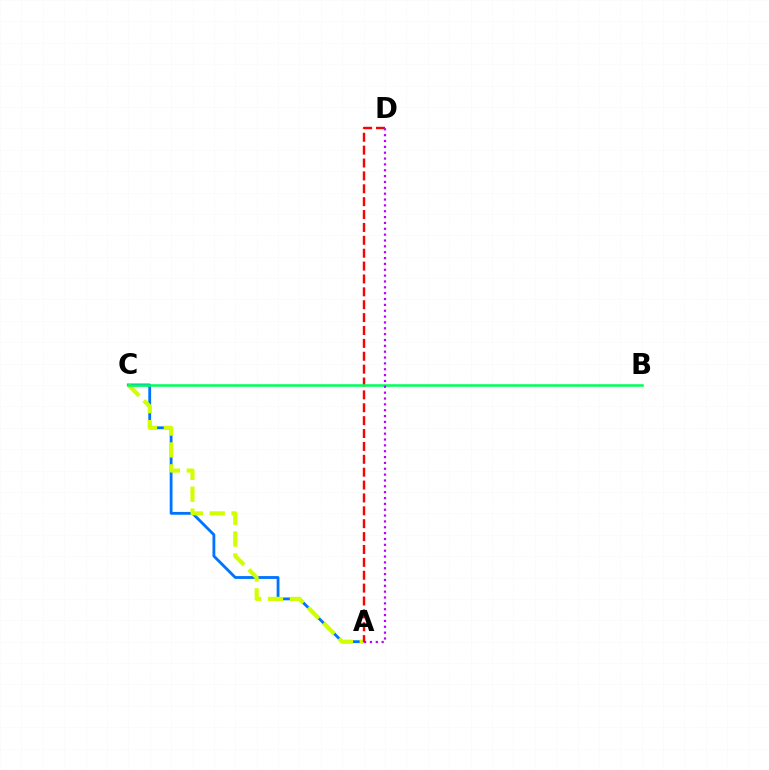{('A', 'C'): [{'color': '#0074ff', 'line_style': 'solid', 'thickness': 2.04}, {'color': '#d1ff00', 'line_style': 'dashed', 'thickness': 2.97}], ('A', 'D'): [{'color': '#ff0000', 'line_style': 'dashed', 'thickness': 1.75}, {'color': '#b900ff', 'line_style': 'dotted', 'thickness': 1.59}], ('B', 'C'): [{'color': '#00ff5c', 'line_style': 'solid', 'thickness': 1.84}]}